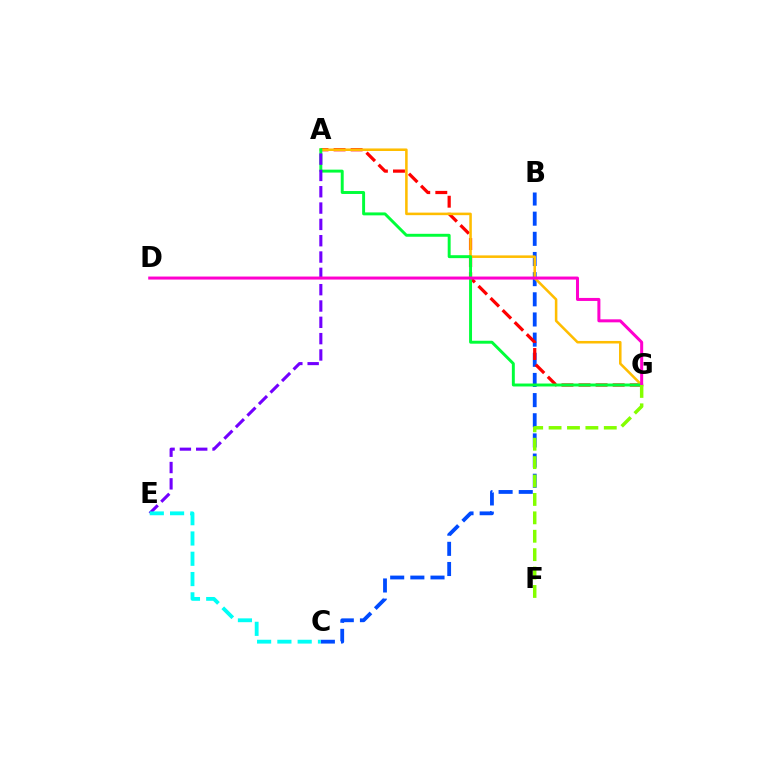{('B', 'C'): [{'color': '#004bff', 'line_style': 'dashed', 'thickness': 2.74}], ('A', 'G'): [{'color': '#ff0000', 'line_style': 'dashed', 'thickness': 2.32}, {'color': '#ffbd00', 'line_style': 'solid', 'thickness': 1.84}, {'color': '#00ff39', 'line_style': 'solid', 'thickness': 2.11}], ('A', 'E'): [{'color': '#7200ff', 'line_style': 'dashed', 'thickness': 2.22}], ('C', 'E'): [{'color': '#00fff6', 'line_style': 'dashed', 'thickness': 2.76}], ('D', 'G'): [{'color': '#ff00cf', 'line_style': 'solid', 'thickness': 2.17}], ('F', 'G'): [{'color': '#84ff00', 'line_style': 'dashed', 'thickness': 2.5}]}